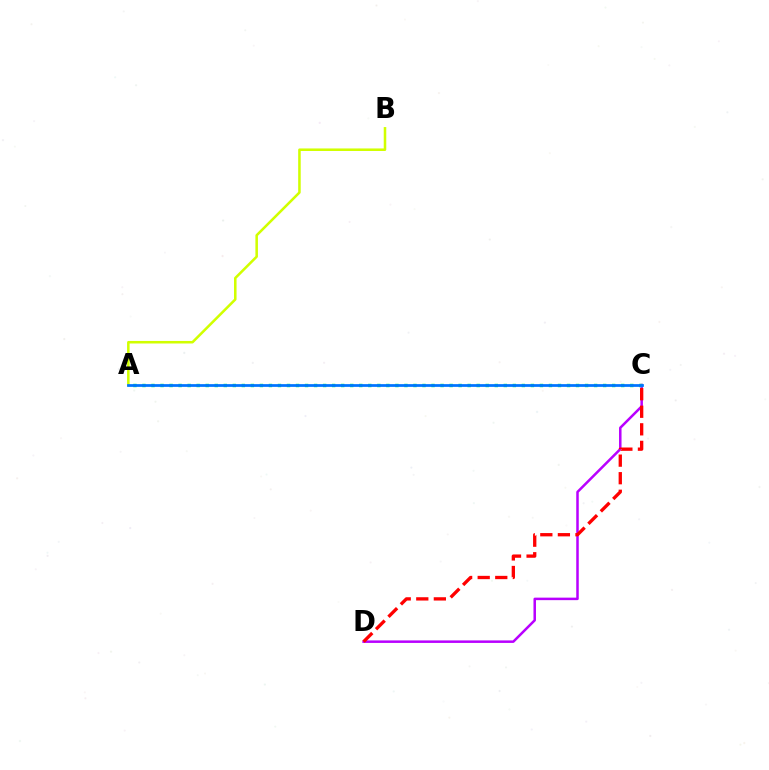{('C', 'D'): [{'color': '#b900ff', 'line_style': 'solid', 'thickness': 1.81}, {'color': '#ff0000', 'line_style': 'dashed', 'thickness': 2.39}], ('A', 'B'): [{'color': '#d1ff00', 'line_style': 'solid', 'thickness': 1.83}], ('A', 'C'): [{'color': '#00ff5c', 'line_style': 'dotted', 'thickness': 2.45}, {'color': '#0074ff', 'line_style': 'solid', 'thickness': 1.98}]}